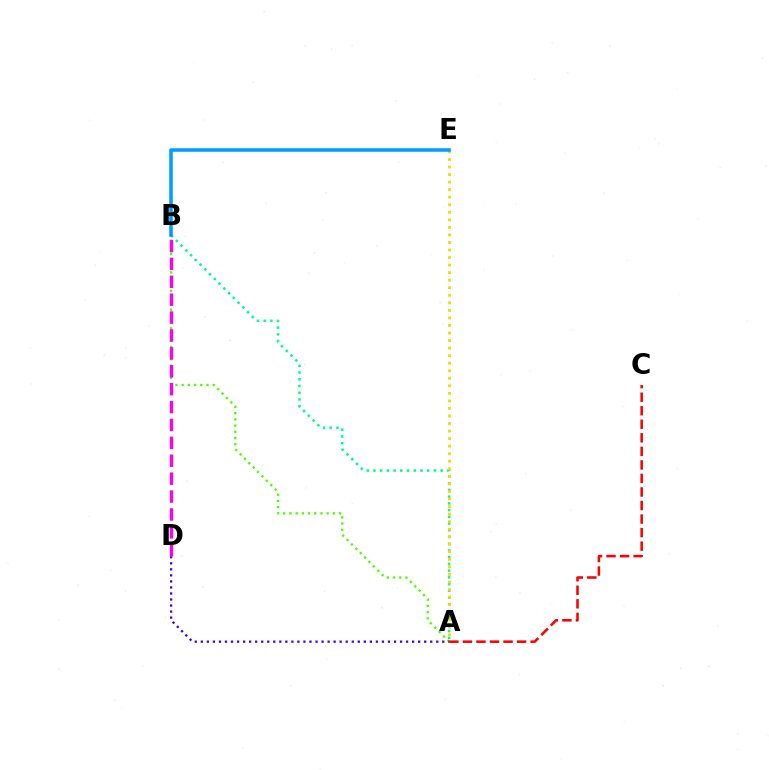{('A', 'B'): [{'color': '#00ff86', 'line_style': 'dotted', 'thickness': 1.83}, {'color': '#4fff00', 'line_style': 'dotted', 'thickness': 1.69}], ('A', 'E'): [{'color': '#ffd500', 'line_style': 'dotted', 'thickness': 2.05}], ('B', 'E'): [{'color': '#009eff', 'line_style': 'solid', 'thickness': 2.56}], ('A', 'D'): [{'color': '#3700ff', 'line_style': 'dotted', 'thickness': 1.64}], ('B', 'D'): [{'color': '#ff00ed', 'line_style': 'dashed', 'thickness': 2.43}], ('A', 'C'): [{'color': '#ff0000', 'line_style': 'dashed', 'thickness': 1.84}]}